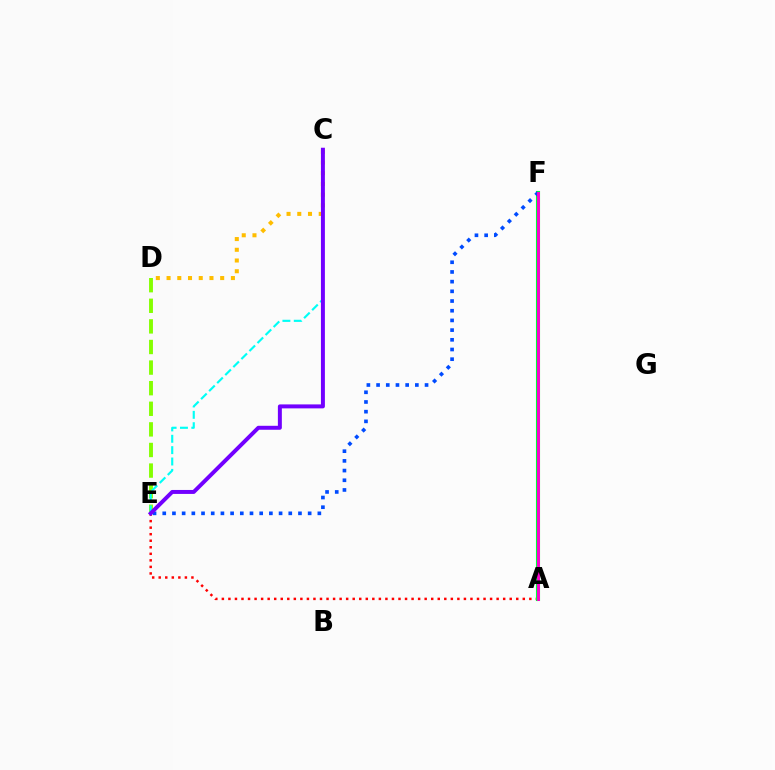{('A', 'E'): [{'color': '#ff0000', 'line_style': 'dotted', 'thickness': 1.78}], ('D', 'E'): [{'color': '#84ff00', 'line_style': 'dashed', 'thickness': 2.8}], ('C', 'E'): [{'color': '#00fff6', 'line_style': 'dashed', 'thickness': 1.54}, {'color': '#7200ff', 'line_style': 'solid', 'thickness': 2.85}], ('C', 'D'): [{'color': '#ffbd00', 'line_style': 'dotted', 'thickness': 2.91}], ('A', 'F'): [{'color': '#00ff39', 'line_style': 'solid', 'thickness': 2.96}, {'color': '#ff00cf', 'line_style': 'solid', 'thickness': 2.09}], ('E', 'F'): [{'color': '#004bff', 'line_style': 'dotted', 'thickness': 2.63}]}